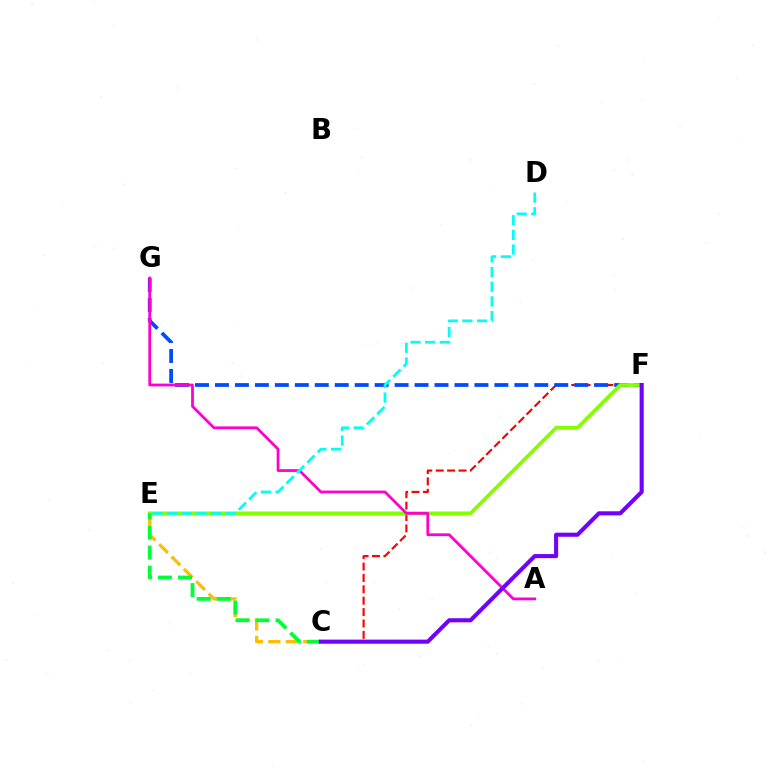{('C', 'E'): [{'color': '#ffbd00', 'line_style': 'dashed', 'thickness': 2.37}, {'color': '#00ff39', 'line_style': 'dashed', 'thickness': 2.72}], ('C', 'F'): [{'color': '#ff0000', 'line_style': 'dashed', 'thickness': 1.55}, {'color': '#7200ff', 'line_style': 'solid', 'thickness': 2.95}], ('F', 'G'): [{'color': '#004bff', 'line_style': 'dashed', 'thickness': 2.71}], ('E', 'F'): [{'color': '#84ff00', 'line_style': 'solid', 'thickness': 2.65}], ('A', 'G'): [{'color': '#ff00cf', 'line_style': 'solid', 'thickness': 2.0}], ('D', 'E'): [{'color': '#00fff6', 'line_style': 'dashed', 'thickness': 1.99}]}